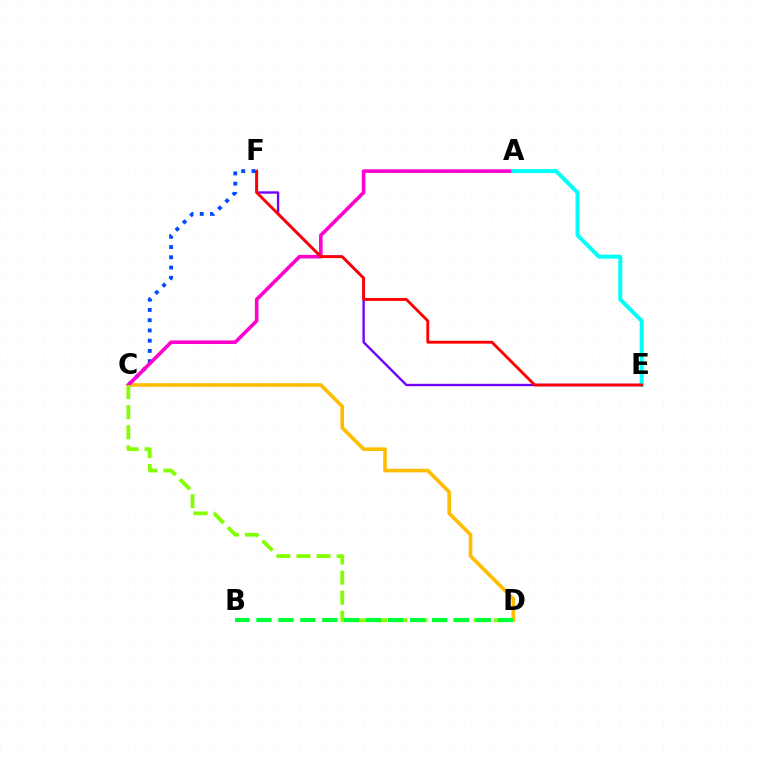{('C', 'F'): [{'color': '#004bff', 'line_style': 'dotted', 'thickness': 2.78}], ('C', 'D'): [{'color': '#ffbd00', 'line_style': 'solid', 'thickness': 2.6}, {'color': '#84ff00', 'line_style': 'dashed', 'thickness': 2.73}], ('A', 'C'): [{'color': '#ff00cf', 'line_style': 'solid', 'thickness': 2.59}], ('E', 'F'): [{'color': '#7200ff', 'line_style': 'solid', 'thickness': 1.71}, {'color': '#ff0000', 'line_style': 'solid', 'thickness': 2.05}], ('A', 'E'): [{'color': '#00fff6', 'line_style': 'solid', 'thickness': 2.86}], ('B', 'D'): [{'color': '#00ff39', 'line_style': 'dashed', 'thickness': 2.98}]}